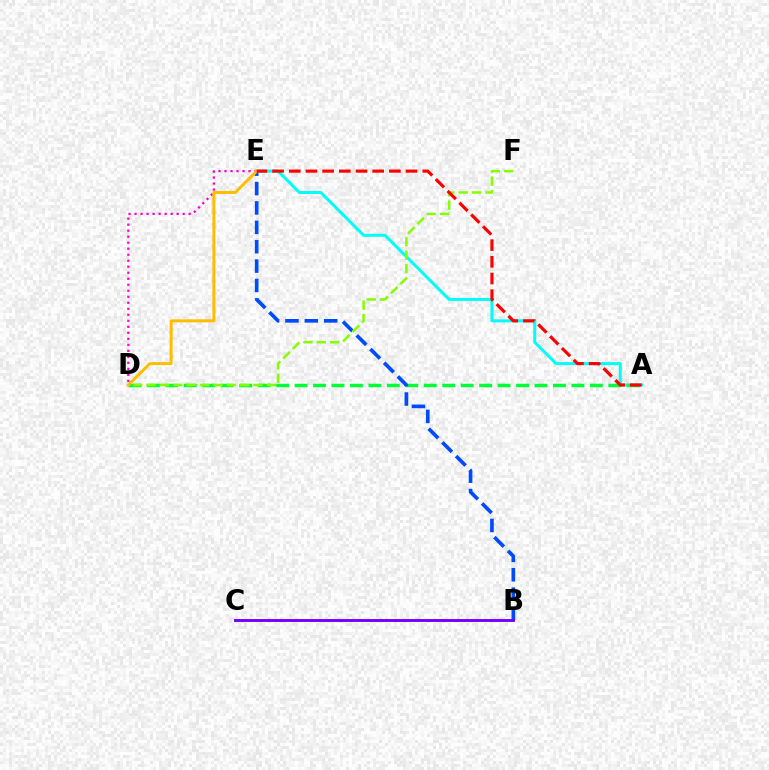{('A', 'E'): [{'color': '#00fff6', 'line_style': 'solid', 'thickness': 2.17}, {'color': '#ff0000', 'line_style': 'dashed', 'thickness': 2.27}], ('D', 'E'): [{'color': '#ff00cf', 'line_style': 'dotted', 'thickness': 1.63}, {'color': '#ffbd00', 'line_style': 'solid', 'thickness': 2.15}], ('A', 'D'): [{'color': '#00ff39', 'line_style': 'dashed', 'thickness': 2.51}], ('B', 'E'): [{'color': '#004bff', 'line_style': 'dashed', 'thickness': 2.63}], ('B', 'C'): [{'color': '#7200ff', 'line_style': 'solid', 'thickness': 2.09}], ('D', 'F'): [{'color': '#84ff00', 'line_style': 'dashed', 'thickness': 1.82}]}